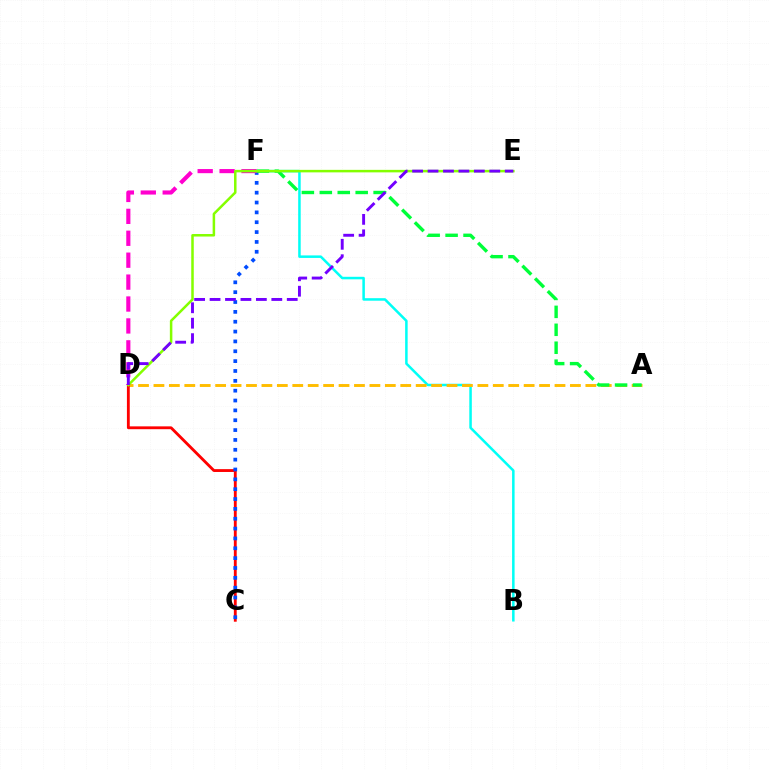{('B', 'F'): [{'color': '#00fff6', 'line_style': 'solid', 'thickness': 1.81}], ('A', 'D'): [{'color': '#ffbd00', 'line_style': 'dashed', 'thickness': 2.1}], ('C', 'D'): [{'color': '#ff0000', 'line_style': 'solid', 'thickness': 2.04}], ('C', 'F'): [{'color': '#004bff', 'line_style': 'dotted', 'thickness': 2.68}], ('A', 'F'): [{'color': '#00ff39', 'line_style': 'dashed', 'thickness': 2.44}], ('D', 'F'): [{'color': '#ff00cf', 'line_style': 'dashed', 'thickness': 2.98}], ('D', 'E'): [{'color': '#84ff00', 'line_style': 'solid', 'thickness': 1.81}, {'color': '#7200ff', 'line_style': 'dashed', 'thickness': 2.1}]}